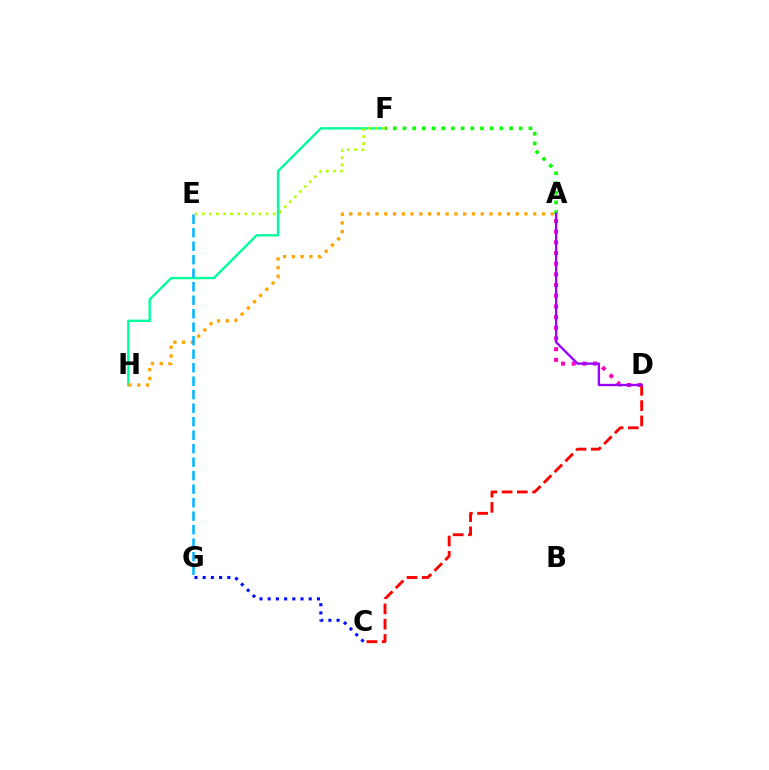{('F', 'H'): [{'color': '#00ff9d', 'line_style': 'solid', 'thickness': 1.73}], ('A', 'D'): [{'color': '#ff00bd', 'line_style': 'dotted', 'thickness': 2.9}, {'color': '#9b00ff', 'line_style': 'solid', 'thickness': 1.69}], ('A', 'F'): [{'color': '#08ff00', 'line_style': 'dotted', 'thickness': 2.63}], ('E', 'F'): [{'color': '#b3ff00', 'line_style': 'dotted', 'thickness': 1.92}], ('A', 'H'): [{'color': '#ffa500', 'line_style': 'dotted', 'thickness': 2.38}], ('C', 'D'): [{'color': '#ff0000', 'line_style': 'dashed', 'thickness': 2.08}], ('C', 'G'): [{'color': '#0010ff', 'line_style': 'dotted', 'thickness': 2.23}], ('E', 'G'): [{'color': '#00b5ff', 'line_style': 'dashed', 'thickness': 1.83}]}